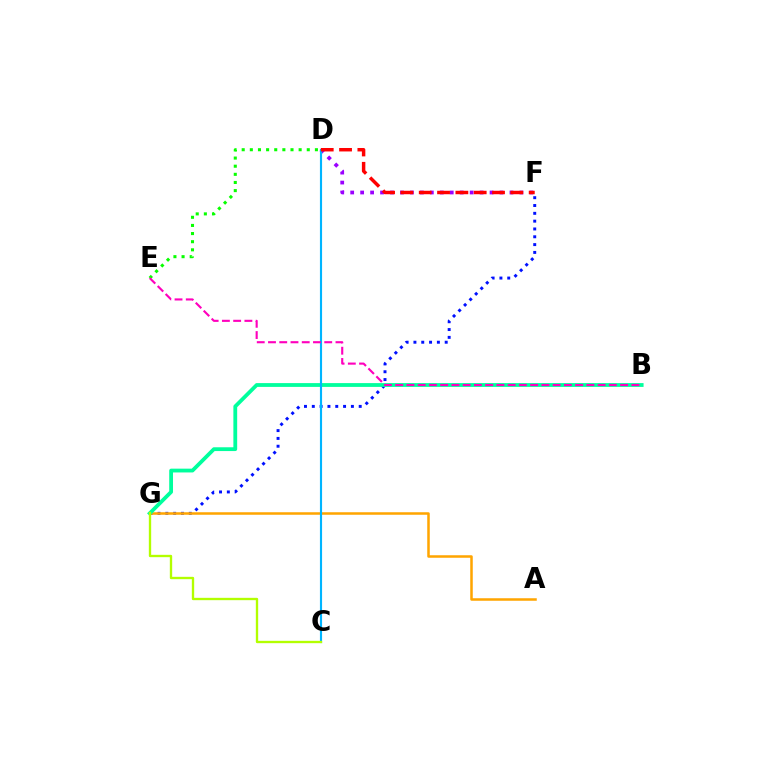{('D', 'F'): [{'color': '#9b00ff', 'line_style': 'dotted', 'thickness': 2.7}, {'color': '#ff0000', 'line_style': 'dashed', 'thickness': 2.49}], ('F', 'G'): [{'color': '#0010ff', 'line_style': 'dotted', 'thickness': 2.12}], ('A', 'G'): [{'color': '#ffa500', 'line_style': 'solid', 'thickness': 1.81}], ('B', 'G'): [{'color': '#00ff9d', 'line_style': 'solid', 'thickness': 2.73}], ('C', 'D'): [{'color': '#00b5ff', 'line_style': 'solid', 'thickness': 1.54}], ('C', 'G'): [{'color': '#b3ff00', 'line_style': 'solid', 'thickness': 1.69}], ('D', 'E'): [{'color': '#08ff00', 'line_style': 'dotted', 'thickness': 2.21}], ('B', 'E'): [{'color': '#ff00bd', 'line_style': 'dashed', 'thickness': 1.53}]}